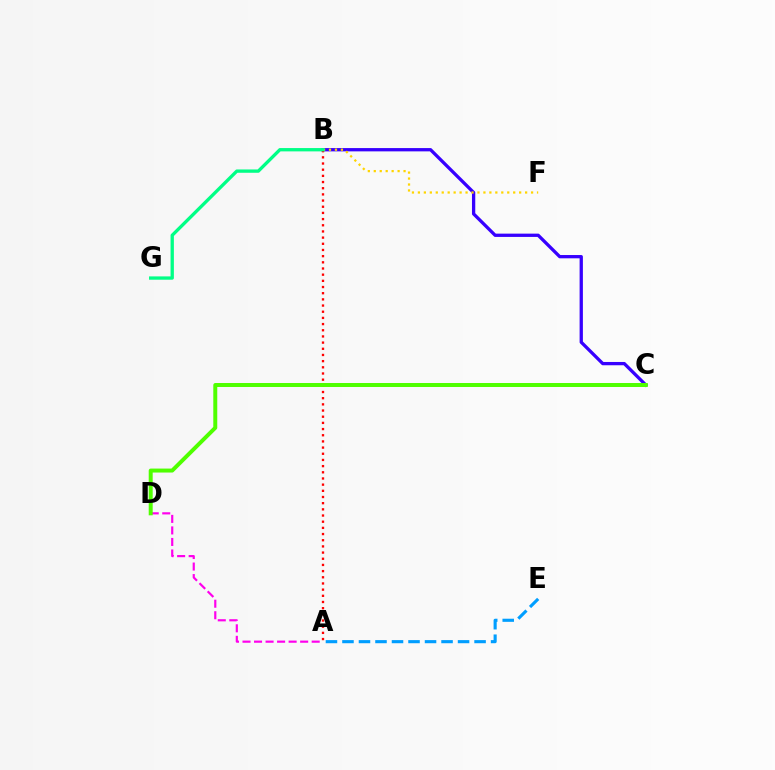{('B', 'C'): [{'color': '#3700ff', 'line_style': 'solid', 'thickness': 2.37}], ('B', 'F'): [{'color': '#ffd500', 'line_style': 'dotted', 'thickness': 1.62}], ('A', 'D'): [{'color': '#ff00ed', 'line_style': 'dashed', 'thickness': 1.57}], ('A', 'B'): [{'color': '#ff0000', 'line_style': 'dotted', 'thickness': 1.68}], ('C', 'D'): [{'color': '#4fff00', 'line_style': 'solid', 'thickness': 2.86}], ('B', 'G'): [{'color': '#00ff86', 'line_style': 'solid', 'thickness': 2.39}], ('A', 'E'): [{'color': '#009eff', 'line_style': 'dashed', 'thickness': 2.24}]}